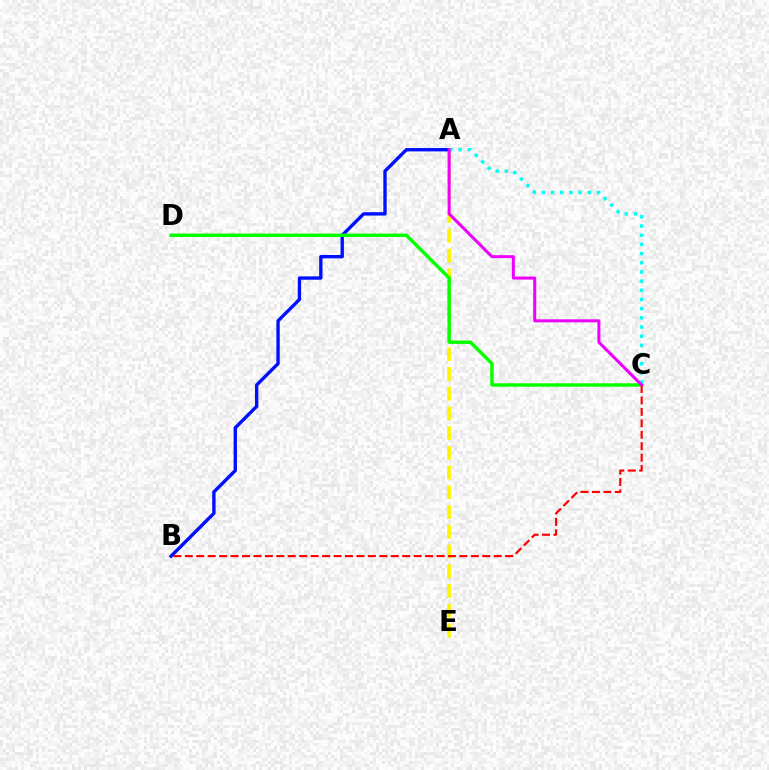{('A', 'E'): [{'color': '#fcf500', 'line_style': 'dashed', 'thickness': 2.68}], ('A', 'B'): [{'color': '#0010ff', 'line_style': 'solid', 'thickness': 2.42}], ('C', 'D'): [{'color': '#08ff00', 'line_style': 'solid', 'thickness': 2.48}], ('B', 'C'): [{'color': '#ff0000', 'line_style': 'dashed', 'thickness': 1.55}], ('A', 'C'): [{'color': '#00fff6', 'line_style': 'dotted', 'thickness': 2.49}, {'color': '#ee00ff', 'line_style': 'solid', 'thickness': 2.18}]}